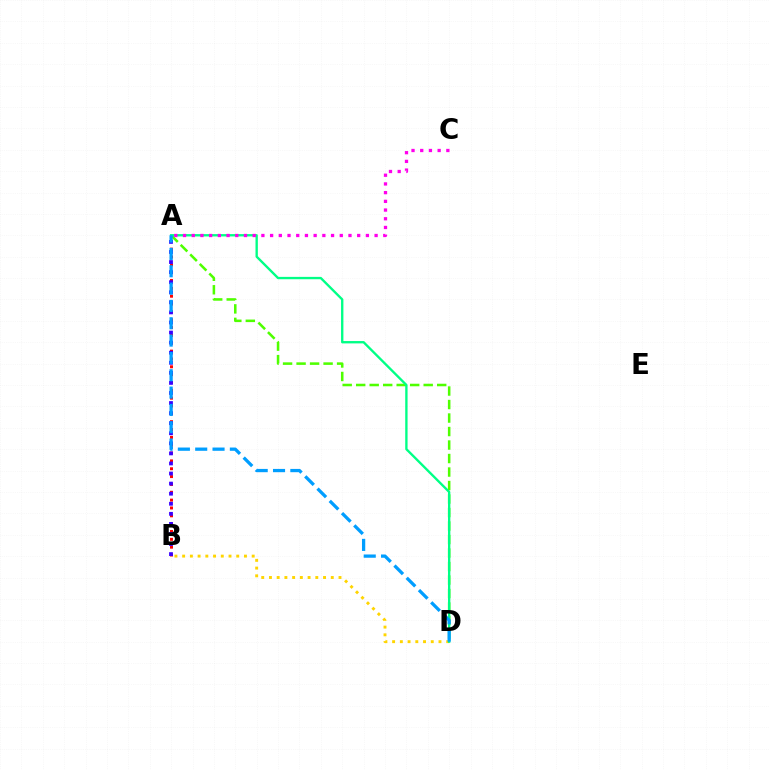{('B', 'D'): [{'color': '#ffd500', 'line_style': 'dotted', 'thickness': 2.1}], ('A', 'D'): [{'color': '#4fff00', 'line_style': 'dashed', 'thickness': 1.83}, {'color': '#00ff86', 'line_style': 'solid', 'thickness': 1.69}, {'color': '#009eff', 'line_style': 'dashed', 'thickness': 2.35}], ('A', 'B'): [{'color': '#ff0000', 'line_style': 'dotted', 'thickness': 2.13}, {'color': '#3700ff', 'line_style': 'dotted', 'thickness': 2.74}], ('A', 'C'): [{'color': '#ff00ed', 'line_style': 'dotted', 'thickness': 2.37}]}